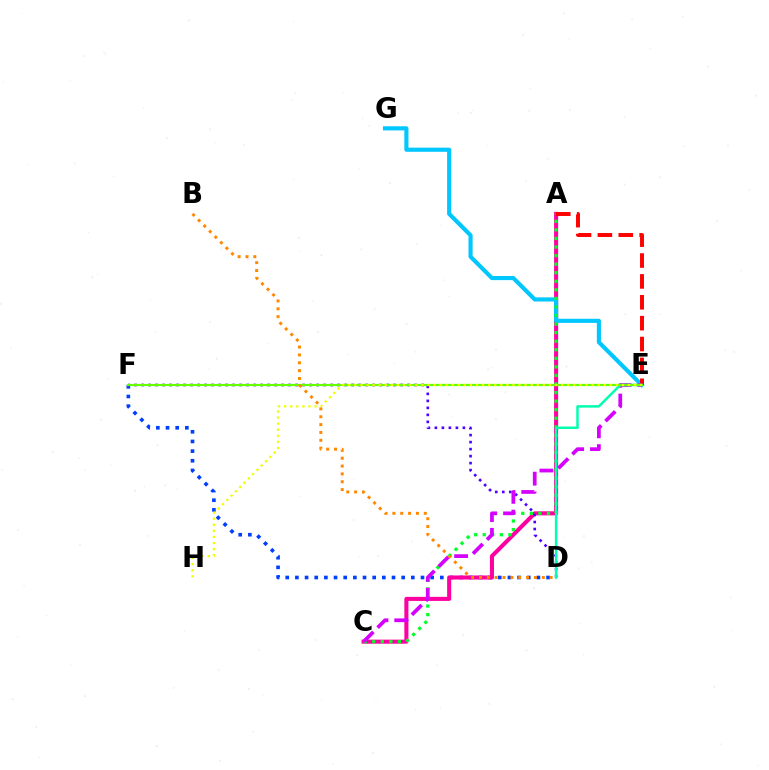{('D', 'F'): [{'color': '#003fff', 'line_style': 'dotted', 'thickness': 2.62}, {'color': '#4f00ff', 'line_style': 'dotted', 'thickness': 1.9}], ('A', 'C'): [{'color': '#ff00a0', 'line_style': 'solid', 'thickness': 2.93}, {'color': '#00ff27', 'line_style': 'dotted', 'thickness': 2.33}], ('E', 'G'): [{'color': '#00c7ff', 'line_style': 'solid', 'thickness': 2.97}], ('A', 'E'): [{'color': '#ff0000', 'line_style': 'dashed', 'thickness': 2.84}], ('C', 'E'): [{'color': '#d600ff', 'line_style': 'dashed', 'thickness': 2.69}], ('D', 'E'): [{'color': '#00ffaf', 'line_style': 'solid', 'thickness': 1.78}], ('E', 'F'): [{'color': '#66ff00', 'line_style': 'solid', 'thickness': 1.61}], ('E', 'H'): [{'color': '#eeff00', 'line_style': 'dotted', 'thickness': 1.65}], ('B', 'D'): [{'color': '#ff8800', 'line_style': 'dotted', 'thickness': 2.13}]}